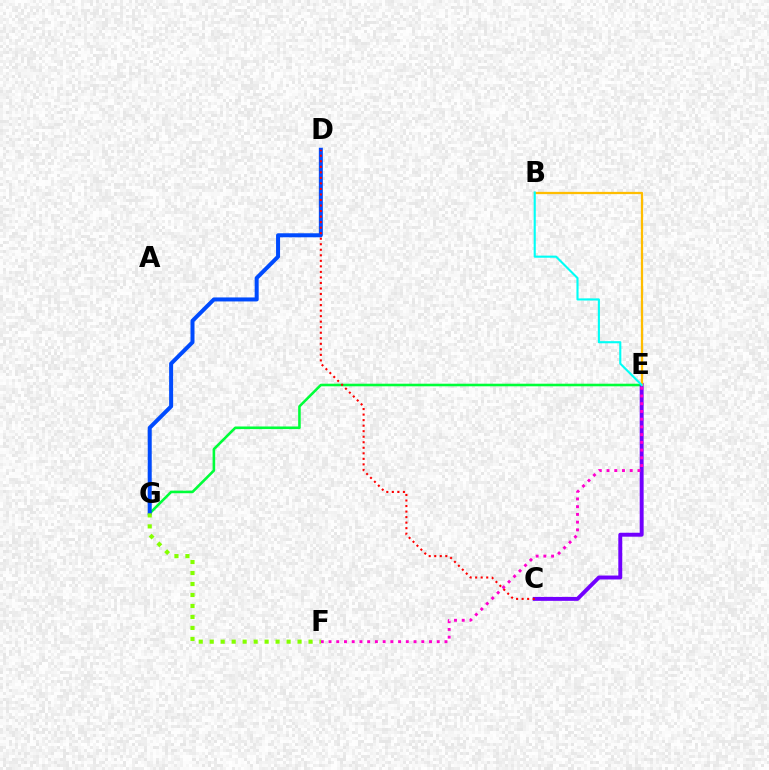{('E', 'G'): [{'color': '#00ff39', 'line_style': 'solid', 'thickness': 1.86}], ('C', 'E'): [{'color': '#7200ff', 'line_style': 'solid', 'thickness': 2.83}], ('E', 'F'): [{'color': '#ff00cf', 'line_style': 'dotted', 'thickness': 2.1}], ('B', 'E'): [{'color': '#ffbd00', 'line_style': 'solid', 'thickness': 1.63}, {'color': '#00fff6', 'line_style': 'solid', 'thickness': 1.53}], ('D', 'G'): [{'color': '#004bff', 'line_style': 'solid', 'thickness': 2.88}], ('C', 'D'): [{'color': '#ff0000', 'line_style': 'dotted', 'thickness': 1.5}], ('F', 'G'): [{'color': '#84ff00', 'line_style': 'dotted', 'thickness': 2.98}]}